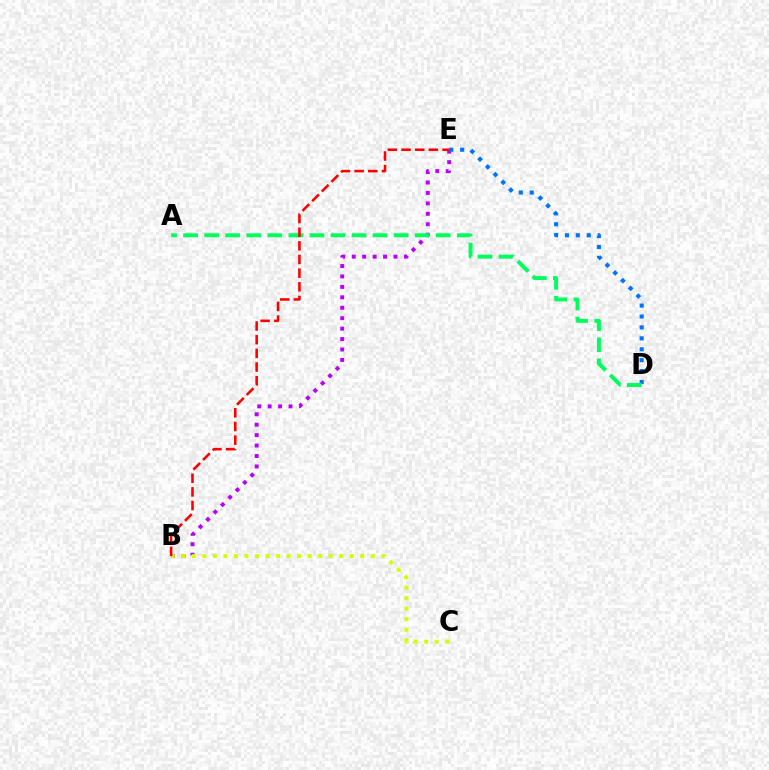{('B', 'E'): [{'color': '#b900ff', 'line_style': 'dotted', 'thickness': 2.84}, {'color': '#ff0000', 'line_style': 'dashed', 'thickness': 1.86}], ('B', 'C'): [{'color': '#d1ff00', 'line_style': 'dotted', 'thickness': 2.86}], ('D', 'E'): [{'color': '#0074ff', 'line_style': 'dotted', 'thickness': 2.96}], ('A', 'D'): [{'color': '#00ff5c', 'line_style': 'dashed', 'thickness': 2.86}]}